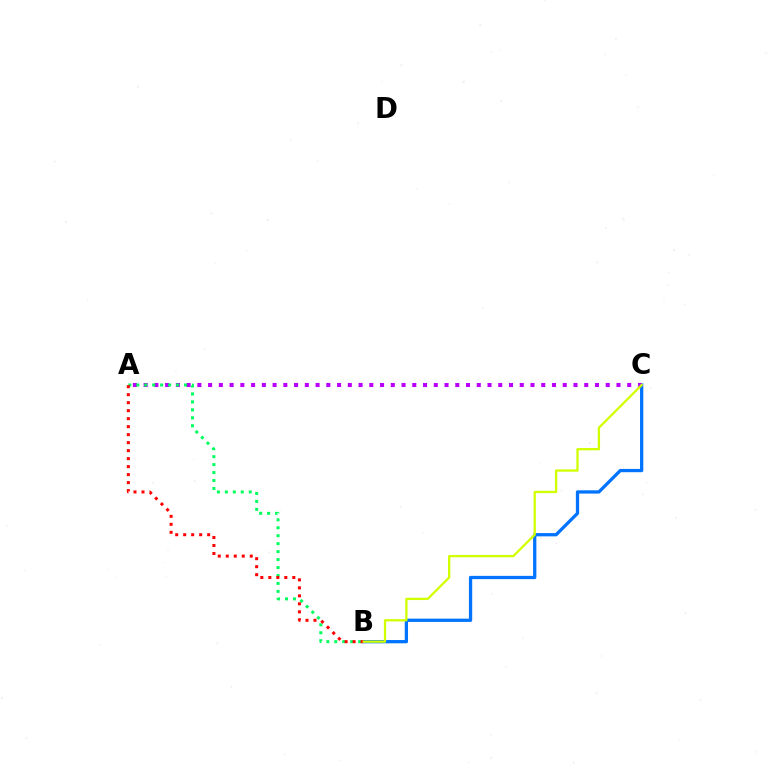{('B', 'C'): [{'color': '#0074ff', 'line_style': 'solid', 'thickness': 2.36}, {'color': '#d1ff00', 'line_style': 'solid', 'thickness': 1.65}], ('A', 'C'): [{'color': '#b900ff', 'line_style': 'dotted', 'thickness': 2.92}], ('A', 'B'): [{'color': '#00ff5c', 'line_style': 'dotted', 'thickness': 2.16}, {'color': '#ff0000', 'line_style': 'dotted', 'thickness': 2.17}]}